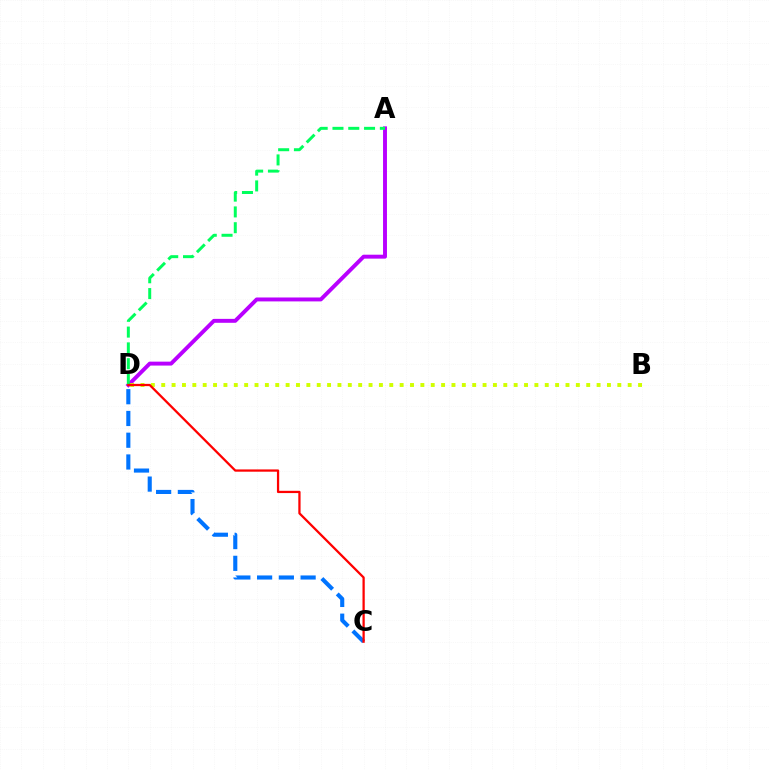{('A', 'D'): [{'color': '#b900ff', 'line_style': 'solid', 'thickness': 2.83}, {'color': '#00ff5c', 'line_style': 'dashed', 'thickness': 2.15}], ('C', 'D'): [{'color': '#0074ff', 'line_style': 'dashed', 'thickness': 2.96}, {'color': '#ff0000', 'line_style': 'solid', 'thickness': 1.63}], ('B', 'D'): [{'color': '#d1ff00', 'line_style': 'dotted', 'thickness': 2.82}]}